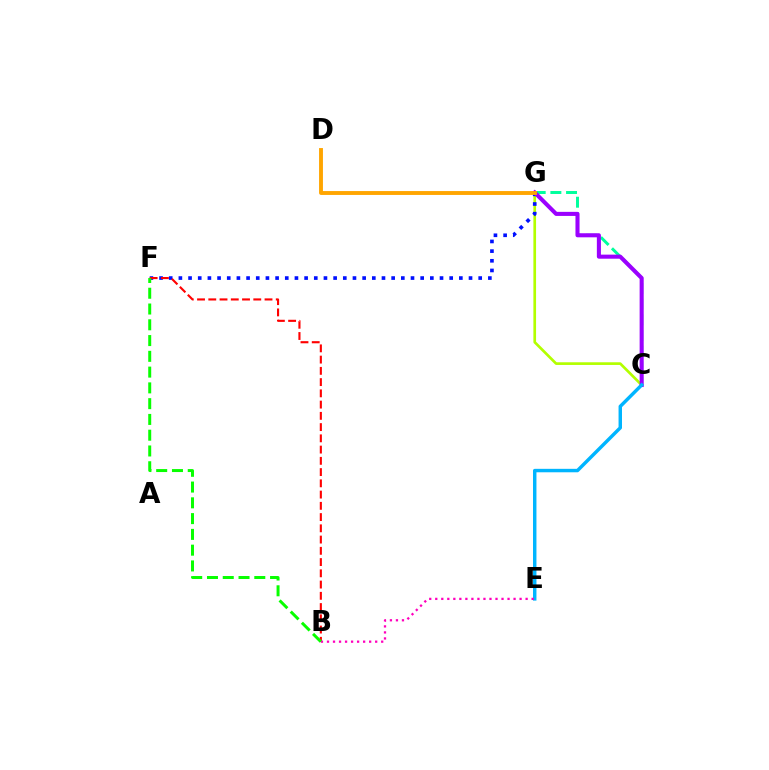{('C', 'G'): [{'color': '#00ff9d', 'line_style': 'dashed', 'thickness': 2.13}, {'color': '#b3ff00', 'line_style': 'solid', 'thickness': 1.93}, {'color': '#9b00ff', 'line_style': 'solid', 'thickness': 2.93}], ('F', 'G'): [{'color': '#0010ff', 'line_style': 'dotted', 'thickness': 2.63}], ('C', 'E'): [{'color': '#00b5ff', 'line_style': 'solid', 'thickness': 2.48}], ('D', 'G'): [{'color': '#ffa500', 'line_style': 'solid', 'thickness': 2.79}], ('B', 'F'): [{'color': '#ff0000', 'line_style': 'dashed', 'thickness': 1.53}, {'color': '#08ff00', 'line_style': 'dashed', 'thickness': 2.14}], ('B', 'E'): [{'color': '#ff00bd', 'line_style': 'dotted', 'thickness': 1.64}]}